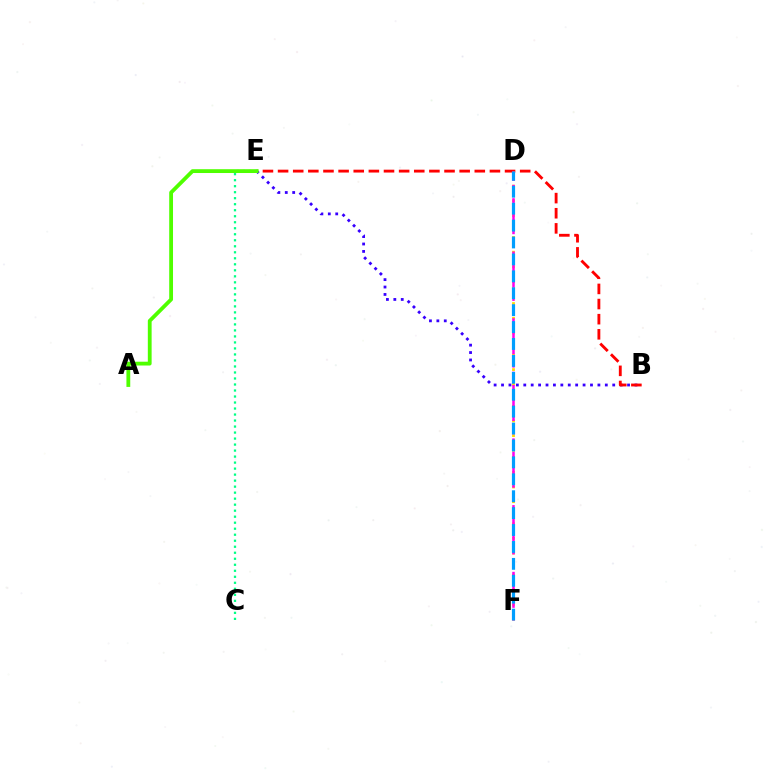{('C', 'E'): [{'color': '#00ff86', 'line_style': 'dotted', 'thickness': 1.63}], ('B', 'E'): [{'color': '#3700ff', 'line_style': 'dotted', 'thickness': 2.01}, {'color': '#ff0000', 'line_style': 'dashed', 'thickness': 2.06}], ('D', 'F'): [{'color': '#ffd500', 'line_style': 'dotted', 'thickness': 1.99}, {'color': '#ff00ed', 'line_style': 'dashed', 'thickness': 1.81}, {'color': '#009eff', 'line_style': 'dashed', 'thickness': 2.3}], ('A', 'E'): [{'color': '#4fff00', 'line_style': 'solid', 'thickness': 2.74}]}